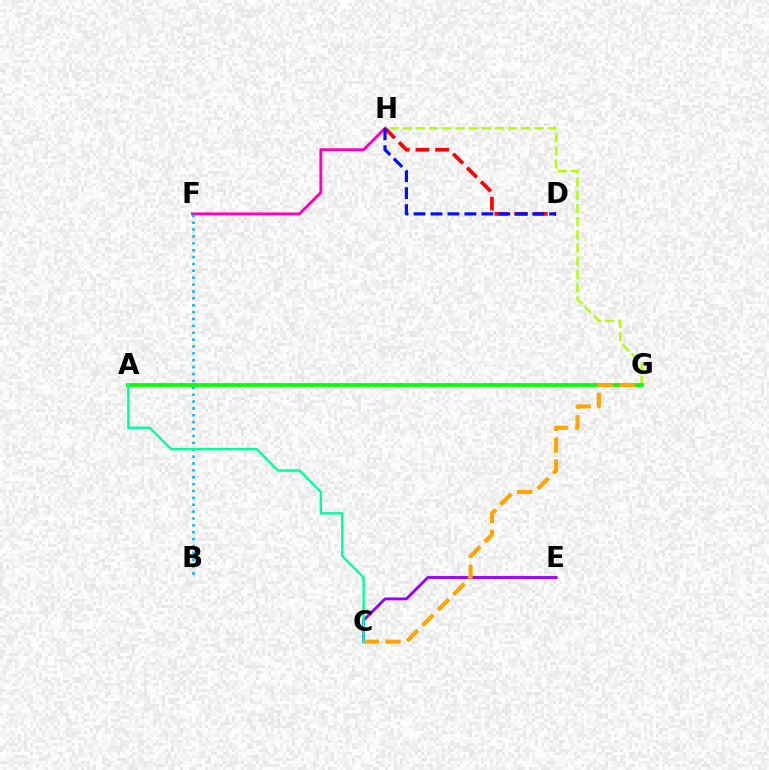{('G', 'H'): [{'color': '#b3ff00', 'line_style': 'dashed', 'thickness': 1.79}], ('D', 'H'): [{'color': '#ff0000', 'line_style': 'dashed', 'thickness': 2.67}, {'color': '#0010ff', 'line_style': 'dashed', 'thickness': 2.3}], ('F', 'H'): [{'color': '#ff00bd', 'line_style': 'solid', 'thickness': 2.07}], ('C', 'E'): [{'color': '#9b00ff', 'line_style': 'solid', 'thickness': 2.06}], ('B', 'F'): [{'color': '#00b5ff', 'line_style': 'dotted', 'thickness': 1.87}], ('A', 'G'): [{'color': '#08ff00', 'line_style': 'solid', 'thickness': 2.73}], ('C', 'G'): [{'color': '#ffa500', 'line_style': 'dashed', 'thickness': 2.97}], ('A', 'C'): [{'color': '#00ff9d', 'line_style': 'solid', 'thickness': 1.73}]}